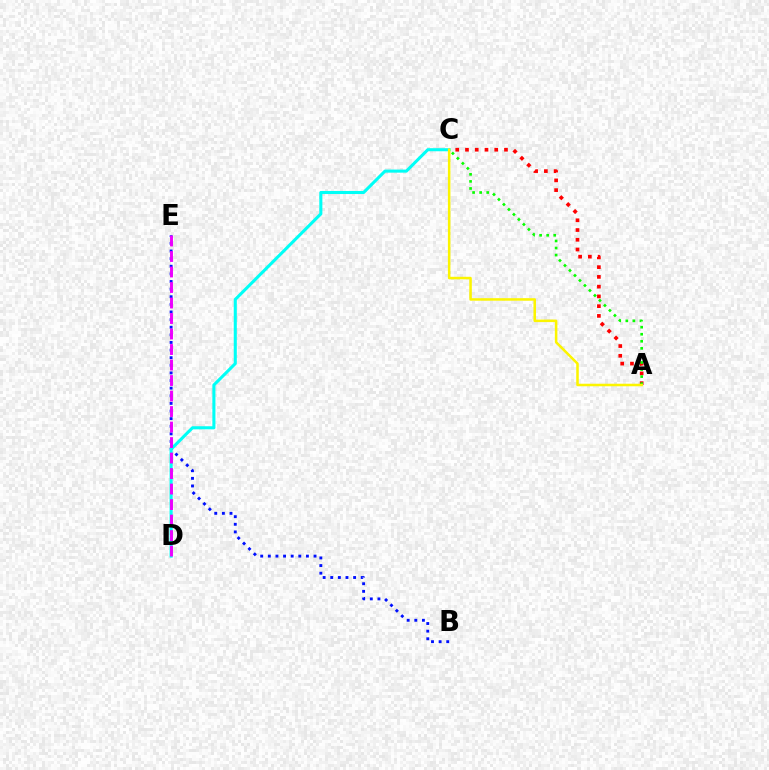{('B', 'E'): [{'color': '#0010ff', 'line_style': 'dotted', 'thickness': 2.07}], ('C', 'D'): [{'color': '#00fff6', 'line_style': 'solid', 'thickness': 2.21}], ('A', 'C'): [{'color': '#ff0000', 'line_style': 'dotted', 'thickness': 2.65}, {'color': '#08ff00', 'line_style': 'dotted', 'thickness': 1.92}, {'color': '#fcf500', 'line_style': 'solid', 'thickness': 1.83}], ('D', 'E'): [{'color': '#ee00ff', 'line_style': 'dashed', 'thickness': 2.11}]}